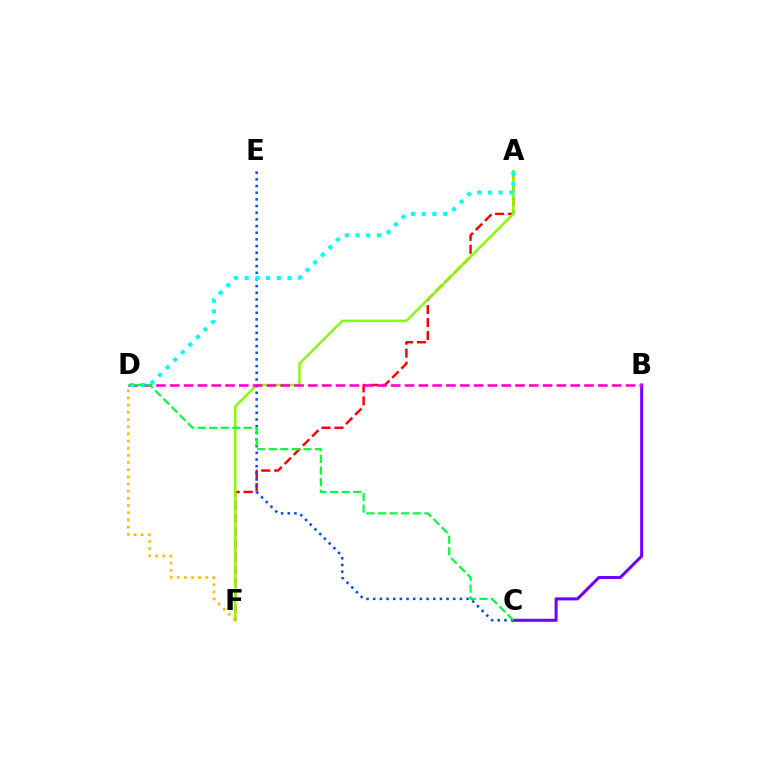{('A', 'F'): [{'color': '#ff0000', 'line_style': 'dashed', 'thickness': 1.77}, {'color': '#84ff00', 'line_style': 'solid', 'thickness': 1.78}], ('C', 'E'): [{'color': '#004bff', 'line_style': 'dotted', 'thickness': 1.81}], ('B', 'C'): [{'color': '#7200ff', 'line_style': 'solid', 'thickness': 2.2}], ('D', 'F'): [{'color': '#ffbd00', 'line_style': 'dotted', 'thickness': 1.95}], ('B', 'D'): [{'color': '#ff00cf', 'line_style': 'dashed', 'thickness': 1.88}], ('A', 'D'): [{'color': '#00fff6', 'line_style': 'dotted', 'thickness': 2.91}], ('C', 'D'): [{'color': '#00ff39', 'line_style': 'dashed', 'thickness': 1.57}]}